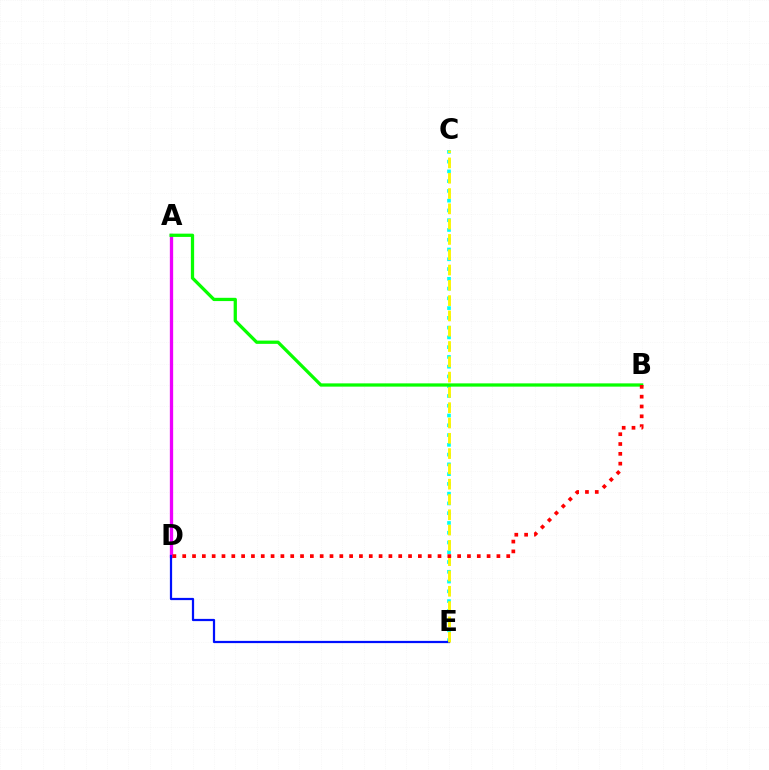{('A', 'D'): [{'color': '#ee00ff', 'line_style': 'solid', 'thickness': 2.38}], ('C', 'E'): [{'color': '#00fff6', 'line_style': 'dotted', 'thickness': 2.65}, {'color': '#fcf500', 'line_style': 'dashed', 'thickness': 2.08}], ('A', 'B'): [{'color': '#08ff00', 'line_style': 'solid', 'thickness': 2.35}], ('D', 'E'): [{'color': '#0010ff', 'line_style': 'solid', 'thickness': 1.61}], ('B', 'D'): [{'color': '#ff0000', 'line_style': 'dotted', 'thickness': 2.67}]}